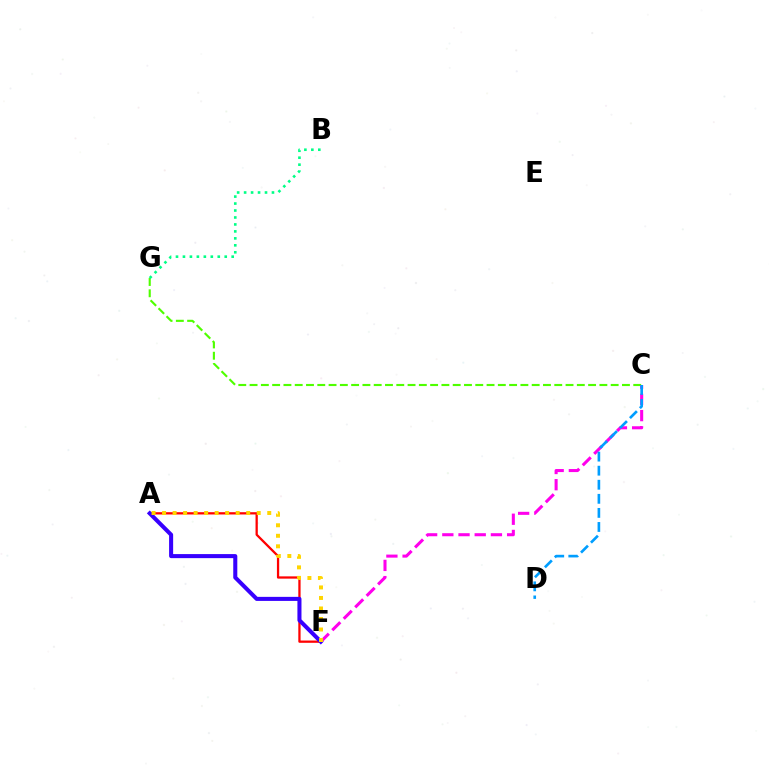{('C', 'G'): [{'color': '#4fff00', 'line_style': 'dashed', 'thickness': 1.53}], ('C', 'F'): [{'color': '#ff00ed', 'line_style': 'dashed', 'thickness': 2.2}], ('A', 'F'): [{'color': '#ff0000', 'line_style': 'solid', 'thickness': 1.64}, {'color': '#3700ff', 'line_style': 'solid', 'thickness': 2.92}, {'color': '#ffd500', 'line_style': 'dotted', 'thickness': 2.86}], ('B', 'G'): [{'color': '#00ff86', 'line_style': 'dotted', 'thickness': 1.89}], ('C', 'D'): [{'color': '#009eff', 'line_style': 'dashed', 'thickness': 1.91}]}